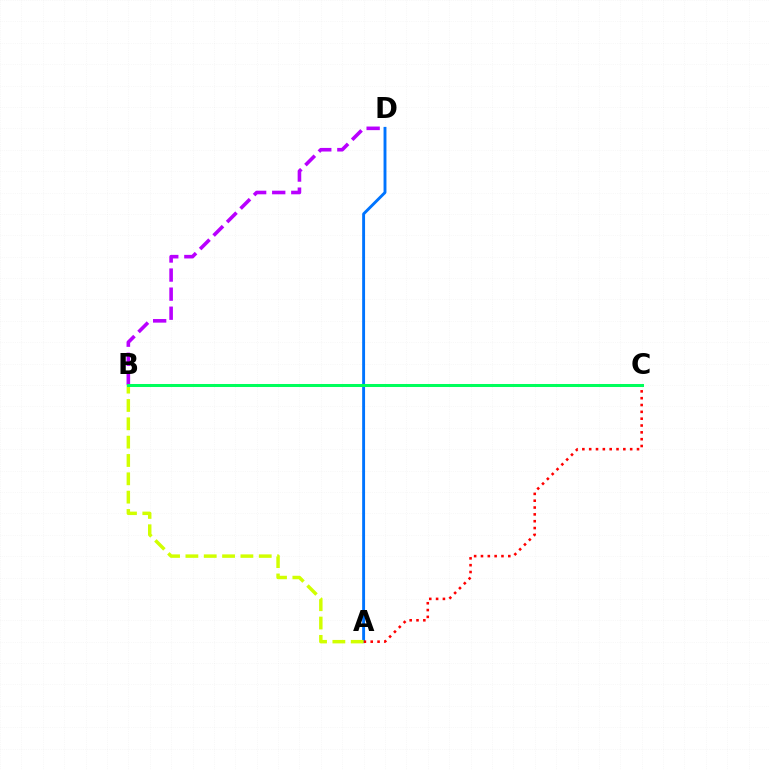{('A', 'D'): [{'color': '#0074ff', 'line_style': 'solid', 'thickness': 2.08}], ('B', 'D'): [{'color': '#b900ff', 'line_style': 'dashed', 'thickness': 2.59}], ('A', 'C'): [{'color': '#ff0000', 'line_style': 'dotted', 'thickness': 1.86}], ('A', 'B'): [{'color': '#d1ff00', 'line_style': 'dashed', 'thickness': 2.49}], ('B', 'C'): [{'color': '#00ff5c', 'line_style': 'solid', 'thickness': 2.17}]}